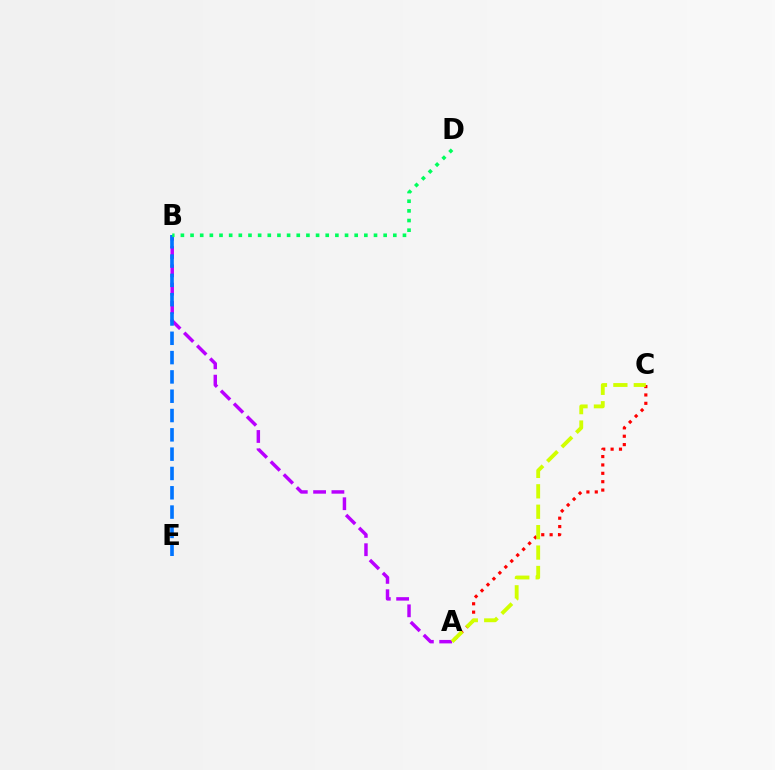{('A', 'B'): [{'color': '#b900ff', 'line_style': 'dashed', 'thickness': 2.49}], ('B', 'E'): [{'color': '#0074ff', 'line_style': 'dashed', 'thickness': 2.62}], ('B', 'D'): [{'color': '#00ff5c', 'line_style': 'dotted', 'thickness': 2.62}], ('A', 'C'): [{'color': '#ff0000', 'line_style': 'dotted', 'thickness': 2.28}, {'color': '#d1ff00', 'line_style': 'dashed', 'thickness': 2.77}]}